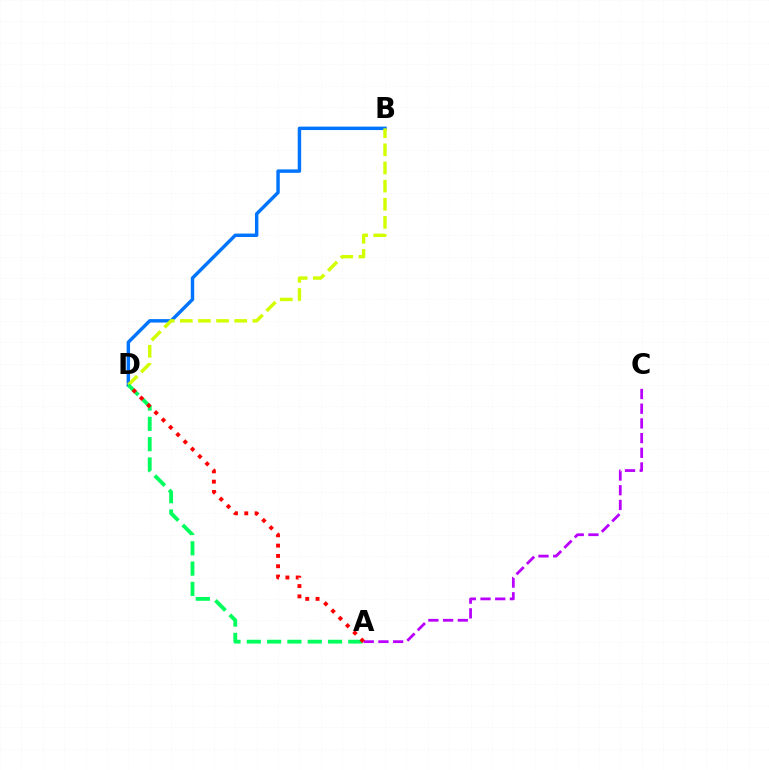{('A', 'C'): [{'color': '#b900ff', 'line_style': 'dashed', 'thickness': 2.0}], ('B', 'D'): [{'color': '#0074ff', 'line_style': 'solid', 'thickness': 2.47}, {'color': '#d1ff00', 'line_style': 'dashed', 'thickness': 2.46}], ('A', 'D'): [{'color': '#00ff5c', 'line_style': 'dashed', 'thickness': 2.76}, {'color': '#ff0000', 'line_style': 'dotted', 'thickness': 2.8}]}